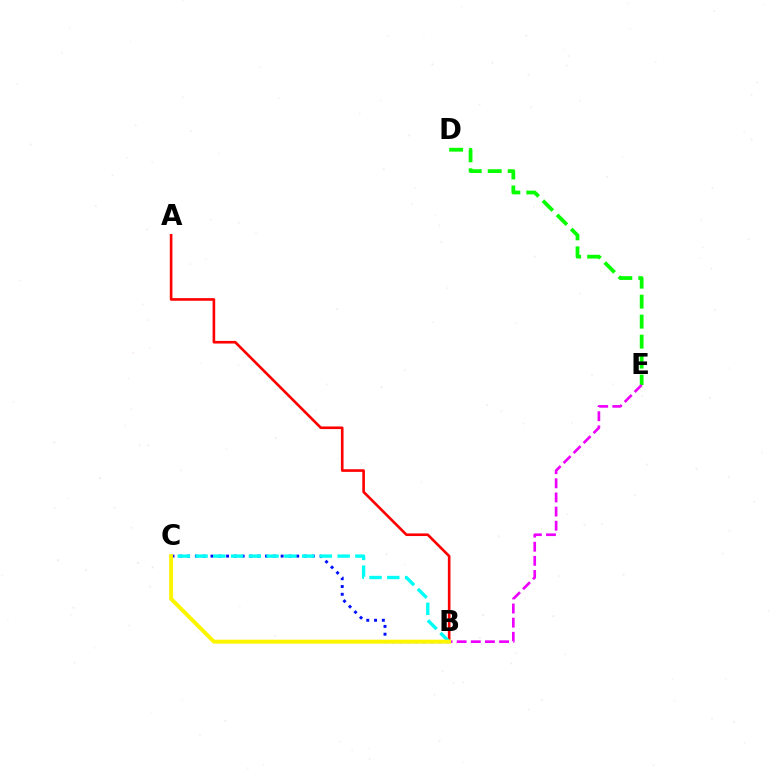{('D', 'E'): [{'color': '#08ff00', 'line_style': 'dashed', 'thickness': 2.72}], ('B', 'C'): [{'color': '#0010ff', 'line_style': 'dotted', 'thickness': 2.12}, {'color': '#00fff6', 'line_style': 'dashed', 'thickness': 2.41}, {'color': '#fcf500', 'line_style': 'solid', 'thickness': 2.83}], ('A', 'B'): [{'color': '#ff0000', 'line_style': 'solid', 'thickness': 1.89}], ('B', 'E'): [{'color': '#ee00ff', 'line_style': 'dashed', 'thickness': 1.92}]}